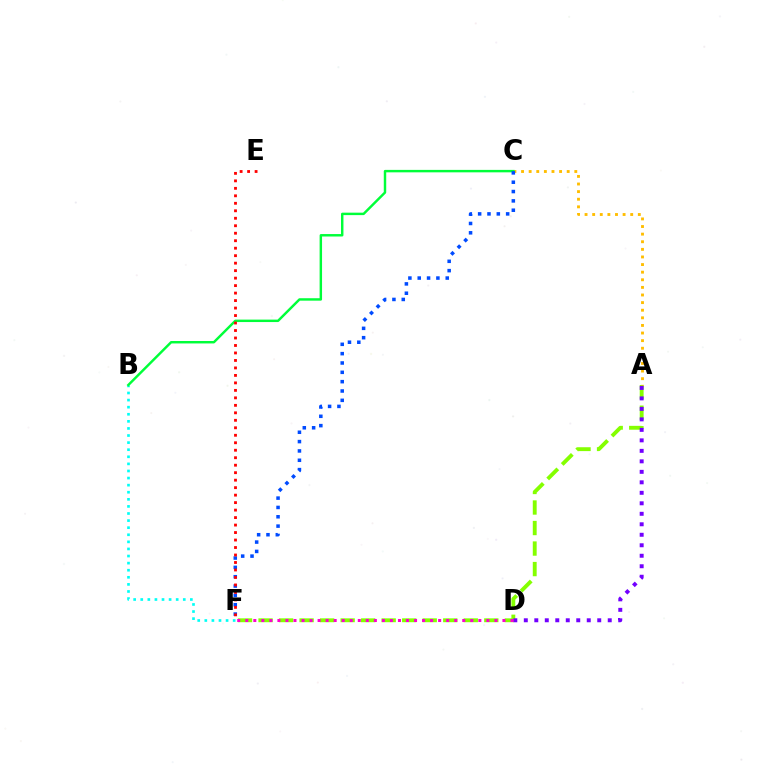{('A', 'F'): [{'color': '#84ff00', 'line_style': 'dashed', 'thickness': 2.79}], ('A', 'C'): [{'color': '#ffbd00', 'line_style': 'dotted', 'thickness': 2.07}], ('B', 'F'): [{'color': '#00fff6', 'line_style': 'dotted', 'thickness': 1.93}], ('A', 'D'): [{'color': '#7200ff', 'line_style': 'dotted', 'thickness': 2.85}], ('B', 'C'): [{'color': '#00ff39', 'line_style': 'solid', 'thickness': 1.76}], ('C', 'F'): [{'color': '#004bff', 'line_style': 'dotted', 'thickness': 2.54}], ('D', 'F'): [{'color': '#ff00cf', 'line_style': 'dotted', 'thickness': 2.18}], ('E', 'F'): [{'color': '#ff0000', 'line_style': 'dotted', 'thickness': 2.03}]}